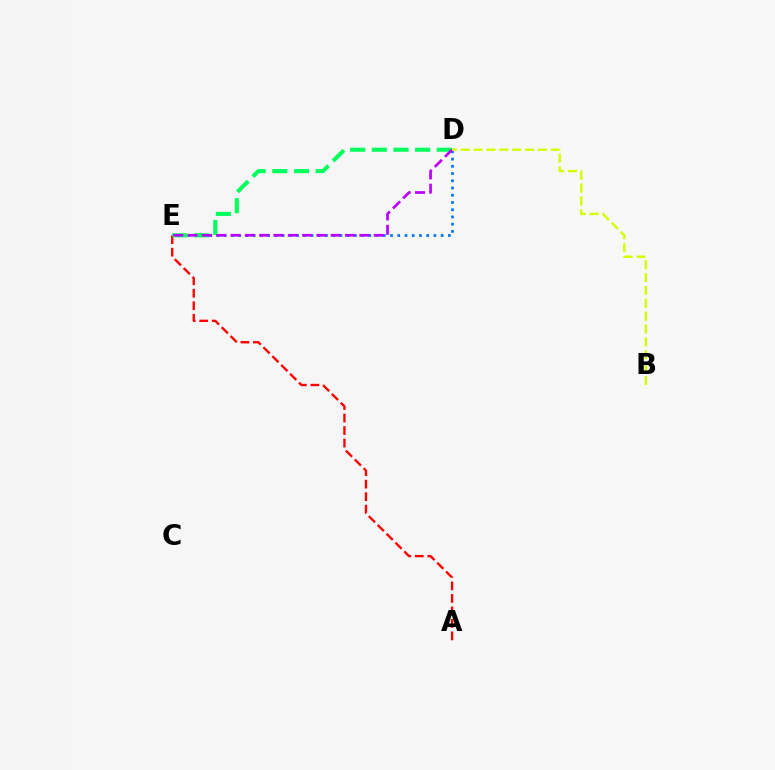{('D', 'E'): [{'color': '#0074ff', 'line_style': 'dotted', 'thickness': 1.96}, {'color': '#00ff5c', 'line_style': 'dashed', 'thickness': 2.94}, {'color': '#b900ff', 'line_style': 'dashed', 'thickness': 1.94}], ('A', 'E'): [{'color': '#ff0000', 'line_style': 'dashed', 'thickness': 1.7}], ('B', 'D'): [{'color': '#d1ff00', 'line_style': 'dashed', 'thickness': 1.75}]}